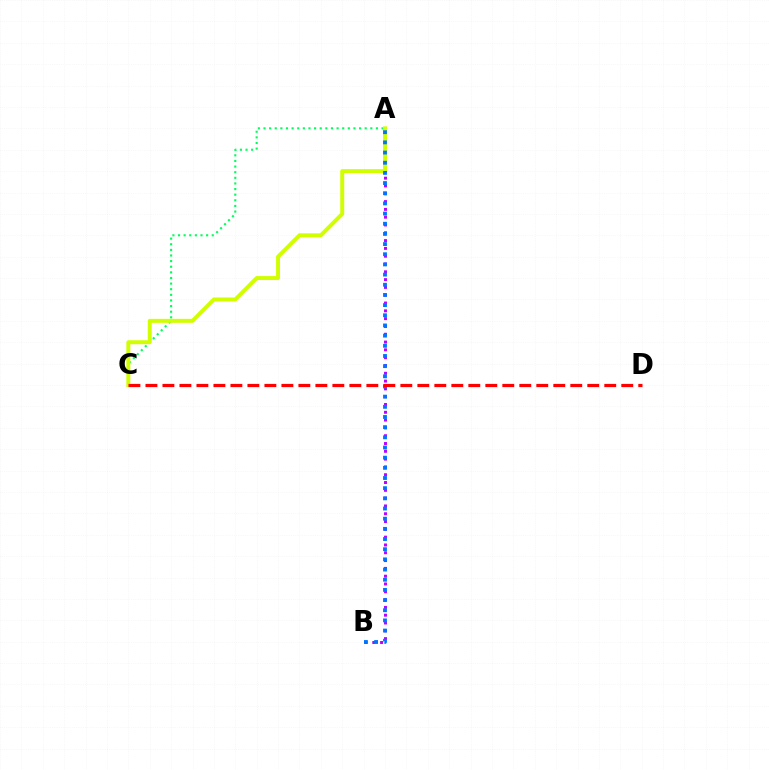{('A', 'B'): [{'color': '#b900ff', 'line_style': 'dotted', 'thickness': 2.12}, {'color': '#0074ff', 'line_style': 'dotted', 'thickness': 2.76}], ('A', 'C'): [{'color': '#00ff5c', 'line_style': 'dotted', 'thickness': 1.53}, {'color': '#d1ff00', 'line_style': 'solid', 'thickness': 2.85}], ('C', 'D'): [{'color': '#ff0000', 'line_style': 'dashed', 'thickness': 2.31}]}